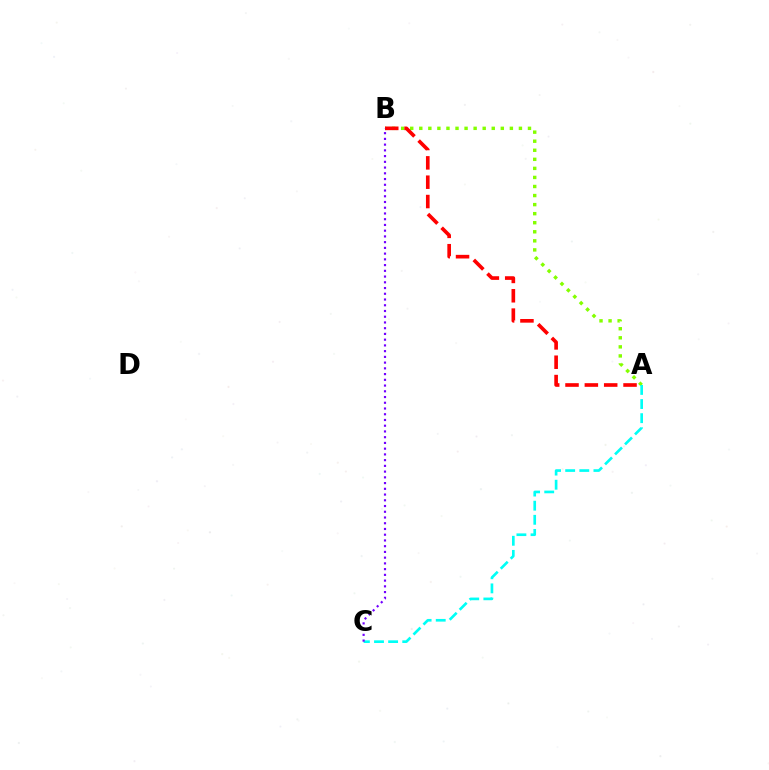{('A', 'B'): [{'color': '#84ff00', 'line_style': 'dotted', 'thickness': 2.46}, {'color': '#ff0000', 'line_style': 'dashed', 'thickness': 2.63}], ('A', 'C'): [{'color': '#00fff6', 'line_style': 'dashed', 'thickness': 1.92}], ('B', 'C'): [{'color': '#7200ff', 'line_style': 'dotted', 'thickness': 1.56}]}